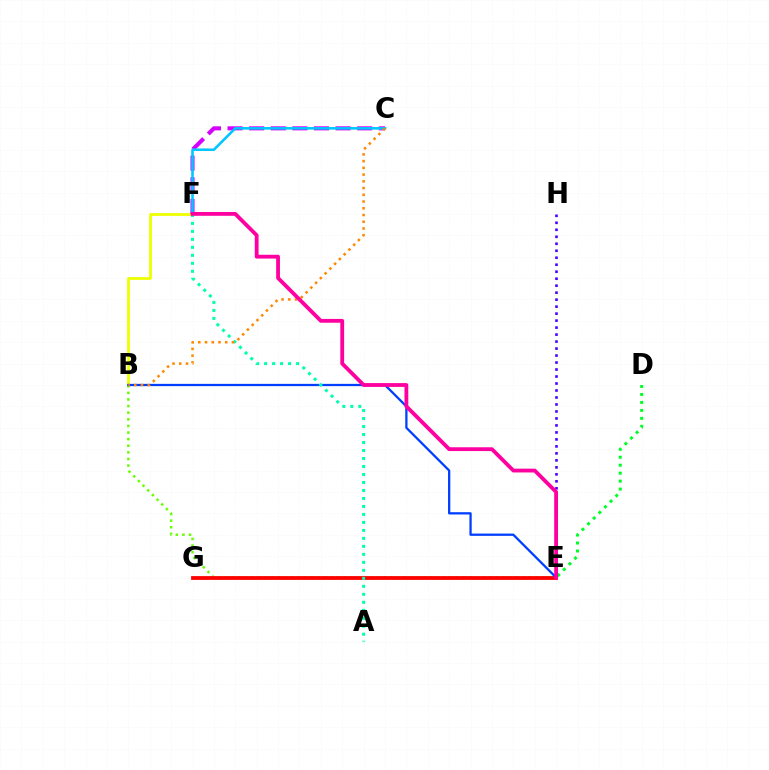{('B', 'F'): [{'color': '#eeff00', 'line_style': 'solid', 'thickness': 2.01}], ('C', 'F'): [{'color': '#d600ff', 'line_style': 'dashed', 'thickness': 2.94}, {'color': '#00c7ff', 'line_style': 'solid', 'thickness': 1.86}], ('B', 'E'): [{'color': '#66ff00', 'line_style': 'dotted', 'thickness': 1.8}, {'color': '#003fff', 'line_style': 'solid', 'thickness': 1.64}], ('E', 'G'): [{'color': '#ff0000', 'line_style': 'solid', 'thickness': 2.73}], ('A', 'F'): [{'color': '#00ffaf', 'line_style': 'dotted', 'thickness': 2.17}], ('D', 'E'): [{'color': '#00ff27', 'line_style': 'dotted', 'thickness': 2.16}], ('E', 'H'): [{'color': '#4f00ff', 'line_style': 'dotted', 'thickness': 1.9}], ('B', 'C'): [{'color': '#ff8800', 'line_style': 'dotted', 'thickness': 1.83}], ('E', 'F'): [{'color': '#ff00a0', 'line_style': 'solid', 'thickness': 2.74}]}